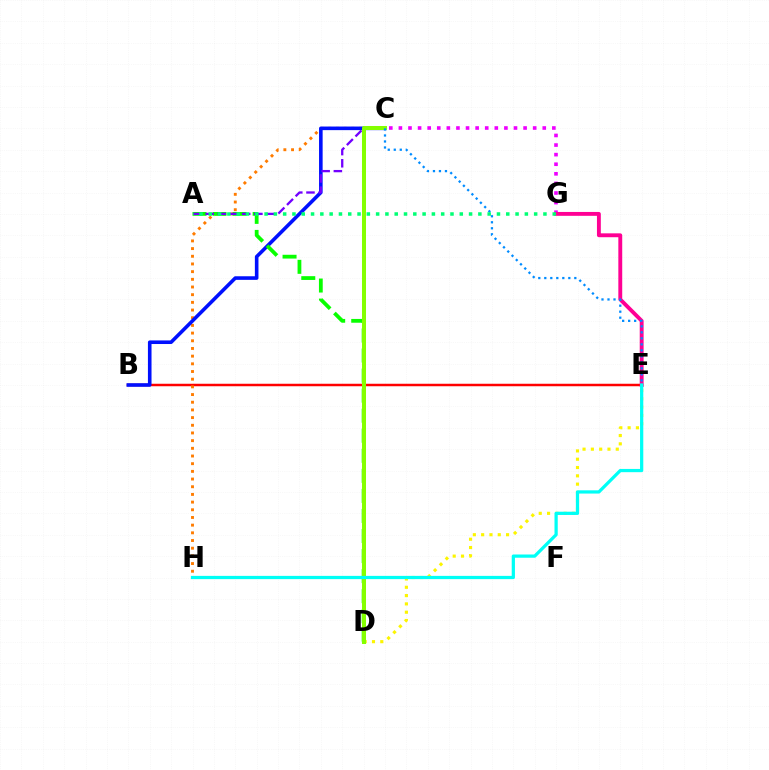{('B', 'E'): [{'color': '#ff0000', 'line_style': 'solid', 'thickness': 1.79}], ('D', 'E'): [{'color': '#fcf500', 'line_style': 'dotted', 'thickness': 2.26}], ('C', 'H'): [{'color': '#ff7c00', 'line_style': 'dotted', 'thickness': 2.09}], ('B', 'C'): [{'color': '#0010ff', 'line_style': 'solid', 'thickness': 2.59}], ('A', 'D'): [{'color': '#08ff00', 'line_style': 'dashed', 'thickness': 2.72}], ('C', 'G'): [{'color': '#ee00ff', 'line_style': 'dotted', 'thickness': 2.61}], ('A', 'C'): [{'color': '#7200ff', 'line_style': 'dashed', 'thickness': 1.66}], ('C', 'D'): [{'color': '#84ff00', 'line_style': 'solid', 'thickness': 2.89}], ('E', 'G'): [{'color': '#ff0094', 'line_style': 'solid', 'thickness': 2.79}], ('E', 'H'): [{'color': '#00fff6', 'line_style': 'solid', 'thickness': 2.33}], ('C', 'E'): [{'color': '#008cff', 'line_style': 'dotted', 'thickness': 1.63}], ('A', 'G'): [{'color': '#00ff74', 'line_style': 'dotted', 'thickness': 2.53}]}